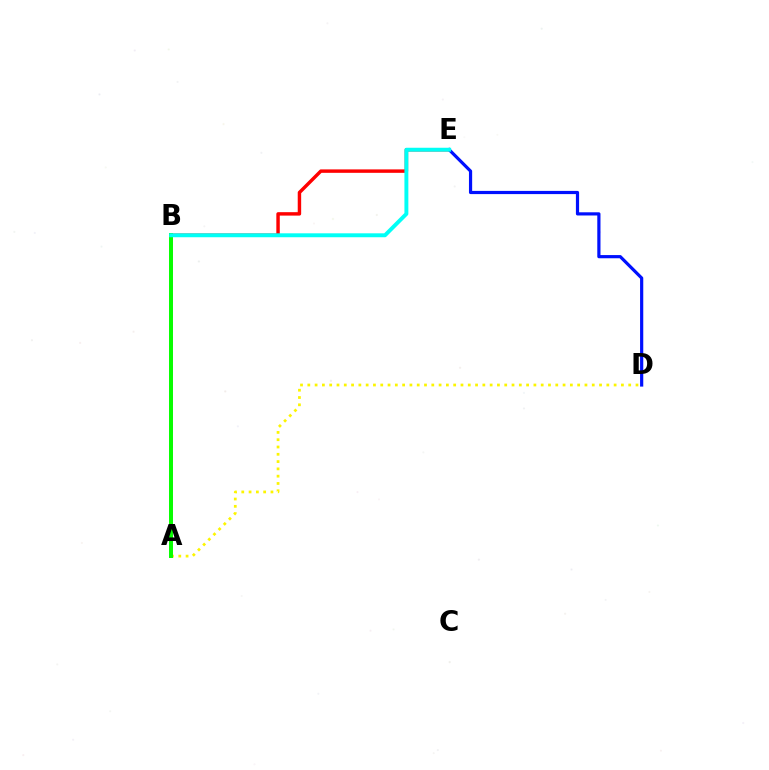{('A', 'D'): [{'color': '#fcf500', 'line_style': 'dotted', 'thickness': 1.98}], ('B', 'E'): [{'color': '#ff0000', 'line_style': 'solid', 'thickness': 2.47}, {'color': '#00fff6', 'line_style': 'solid', 'thickness': 2.83}], ('A', 'B'): [{'color': '#ee00ff', 'line_style': 'dashed', 'thickness': 1.96}, {'color': '#08ff00', 'line_style': 'solid', 'thickness': 2.86}], ('D', 'E'): [{'color': '#0010ff', 'line_style': 'solid', 'thickness': 2.3}]}